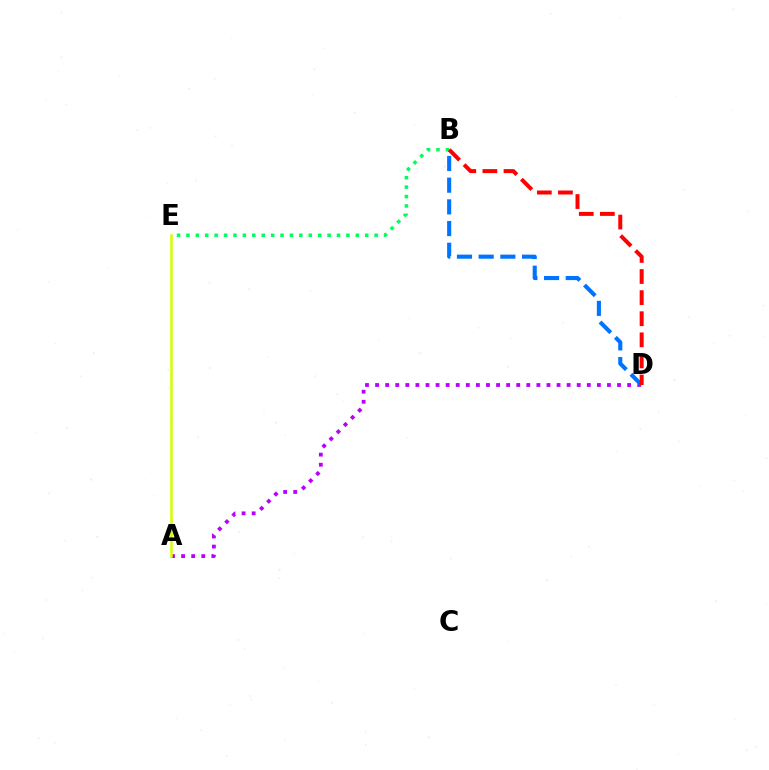{('B', 'E'): [{'color': '#00ff5c', 'line_style': 'dotted', 'thickness': 2.56}], ('A', 'D'): [{'color': '#b900ff', 'line_style': 'dotted', 'thickness': 2.74}], ('B', 'D'): [{'color': '#0074ff', 'line_style': 'dashed', 'thickness': 2.95}, {'color': '#ff0000', 'line_style': 'dashed', 'thickness': 2.87}], ('A', 'E'): [{'color': '#d1ff00', 'line_style': 'solid', 'thickness': 1.82}]}